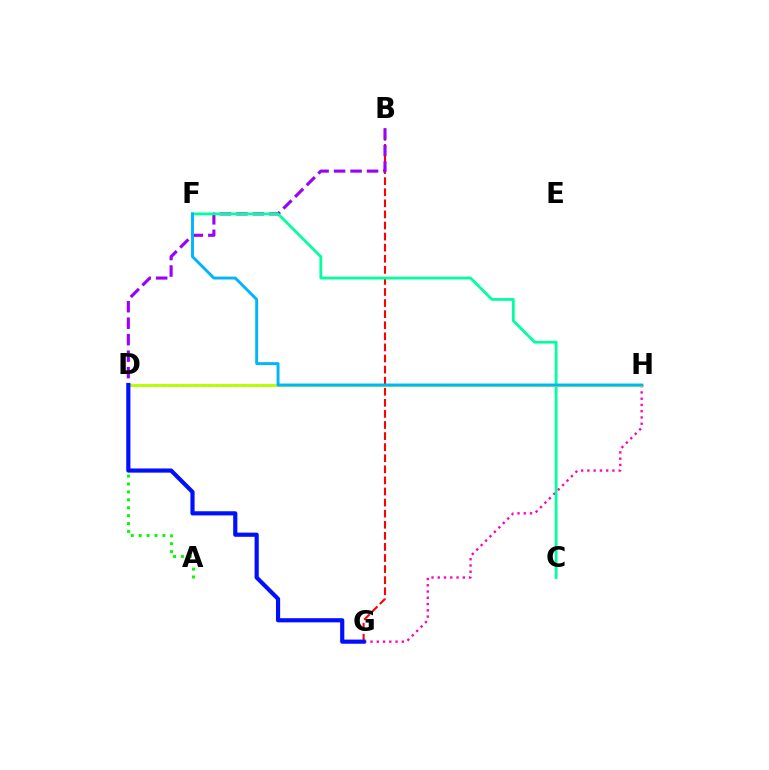{('B', 'G'): [{'color': '#ff0000', 'line_style': 'dashed', 'thickness': 1.51}], ('B', 'D'): [{'color': '#9b00ff', 'line_style': 'dashed', 'thickness': 2.24}], ('G', 'H'): [{'color': '#ff00bd', 'line_style': 'dotted', 'thickness': 1.7}], ('C', 'F'): [{'color': '#00ff9d', 'line_style': 'solid', 'thickness': 2.0}], ('A', 'D'): [{'color': '#08ff00', 'line_style': 'dotted', 'thickness': 2.15}], ('D', 'H'): [{'color': '#ffa500', 'line_style': 'dotted', 'thickness': 1.82}, {'color': '#b3ff00', 'line_style': 'solid', 'thickness': 2.07}], ('F', 'H'): [{'color': '#00b5ff', 'line_style': 'solid', 'thickness': 2.1}], ('D', 'G'): [{'color': '#0010ff', 'line_style': 'solid', 'thickness': 3.0}]}